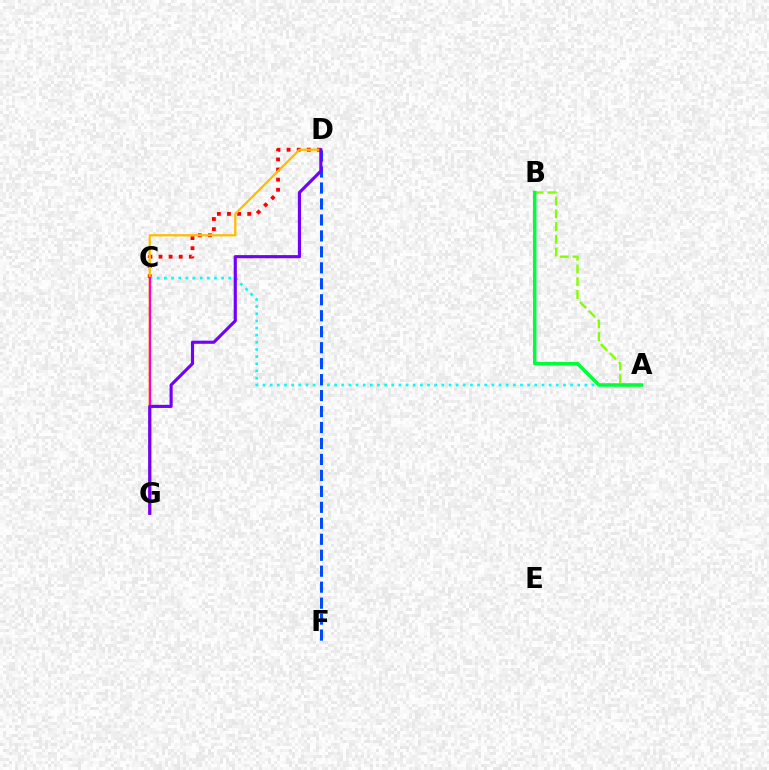{('C', 'D'): [{'color': '#ff0000', 'line_style': 'dotted', 'thickness': 2.75}], ('A', 'B'): [{'color': '#84ff00', 'line_style': 'dashed', 'thickness': 1.73}, {'color': '#00ff39', 'line_style': 'solid', 'thickness': 2.51}], ('A', 'C'): [{'color': '#00fff6', 'line_style': 'dotted', 'thickness': 1.94}], ('D', 'G'): [{'color': '#ffbd00', 'line_style': 'solid', 'thickness': 1.63}, {'color': '#7200ff', 'line_style': 'solid', 'thickness': 2.25}], ('C', 'G'): [{'color': '#ff00cf', 'line_style': 'solid', 'thickness': 1.65}], ('D', 'F'): [{'color': '#004bff', 'line_style': 'dashed', 'thickness': 2.17}]}